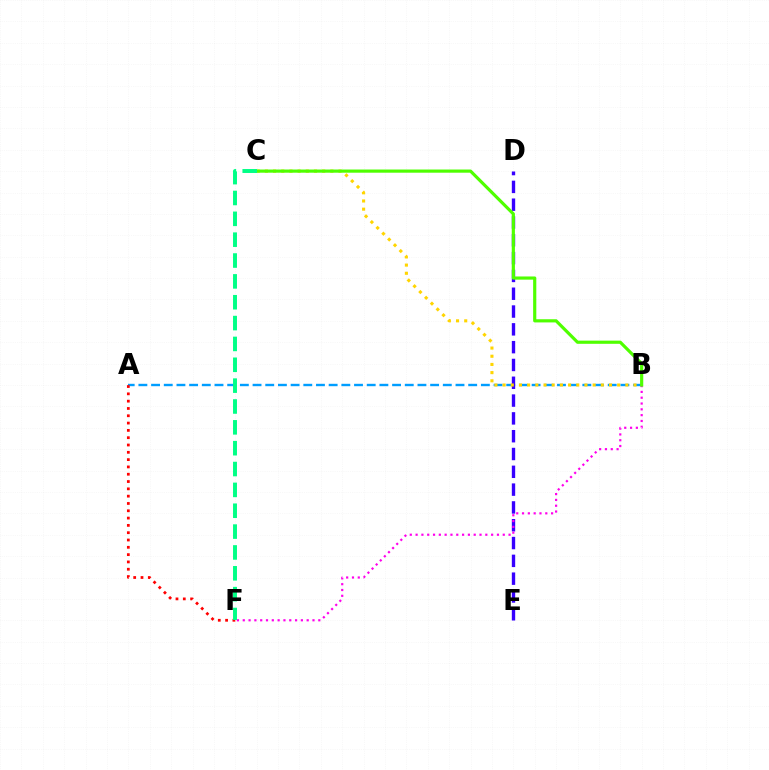{('A', 'B'): [{'color': '#009eff', 'line_style': 'dashed', 'thickness': 1.72}], ('D', 'E'): [{'color': '#3700ff', 'line_style': 'dashed', 'thickness': 2.42}], ('B', 'C'): [{'color': '#ffd500', 'line_style': 'dotted', 'thickness': 2.22}, {'color': '#4fff00', 'line_style': 'solid', 'thickness': 2.28}], ('B', 'F'): [{'color': '#ff00ed', 'line_style': 'dotted', 'thickness': 1.58}], ('A', 'F'): [{'color': '#ff0000', 'line_style': 'dotted', 'thickness': 1.99}], ('C', 'F'): [{'color': '#00ff86', 'line_style': 'dashed', 'thickness': 2.83}]}